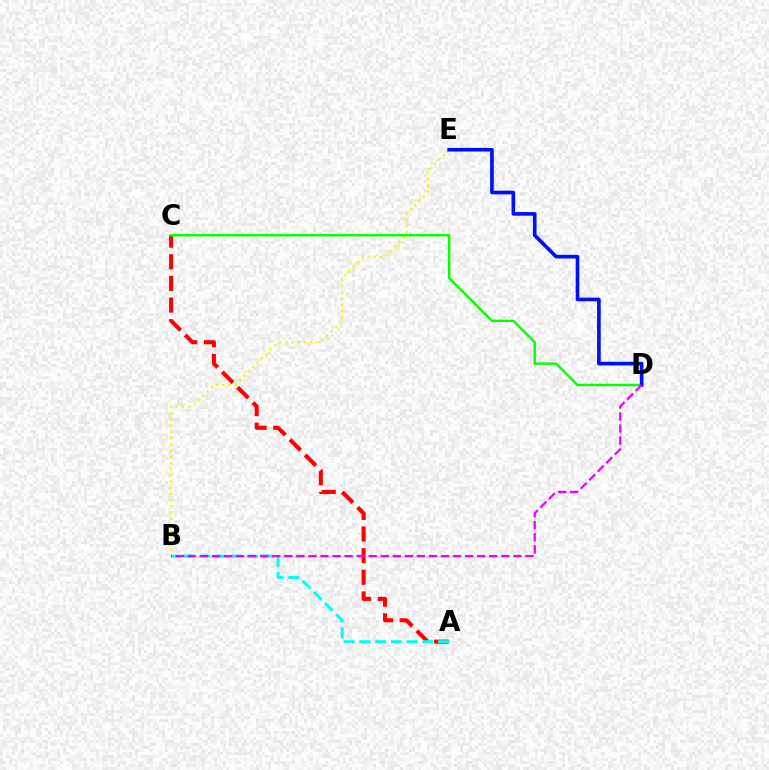{('B', 'E'): [{'color': '#fcf500', 'line_style': 'dotted', 'thickness': 1.68}], ('A', 'C'): [{'color': '#ff0000', 'line_style': 'dashed', 'thickness': 2.94}], ('A', 'B'): [{'color': '#00fff6', 'line_style': 'dashed', 'thickness': 2.14}], ('C', 'D'): [{'color': '#08ff00', 'line_style': 'solid', 'thickness': 1.74}], ('D', 'E'): [{'color': '#0010ff', 'line_style': 'solid', 'thickness': 2.63}], ('B', 'D'): [{'color': '#ee00ff', 'line_style': 'dashed', 'thickness': 1.64}]}